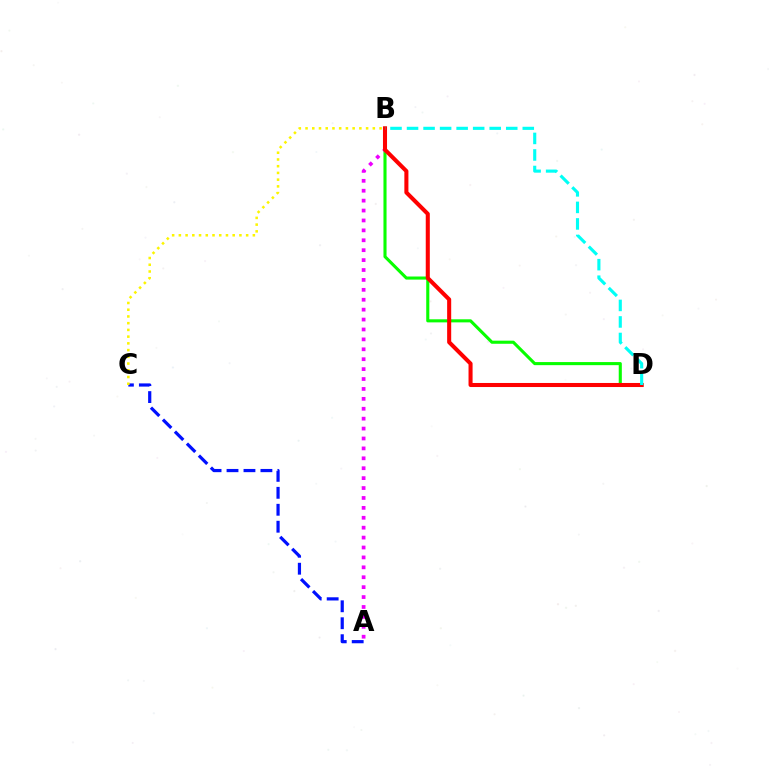{('B', 'D'): [{'color': '#08ff00', 'line_style': 'solid', 'thickness': 2.23}, {'color': '#ff0000', 'line_style': 'solid', 'thickness': 2.92}, {'color': '#00fff6', 'line_style': 'dashed', 'thickness': 2.25}], ('A', 'C'): [{'color': '#0010ff', 'line_style': 'dashed', 'thickness': 2.3}], ('A', 'B'): [{'color': '#ee00ff', 'line_style': 'dotted', 'thickness': 2.69}], ('B', 'C'): [{'color': '#fcf500', 'line_style': 'dotted', 'thickness': 1.83}]}